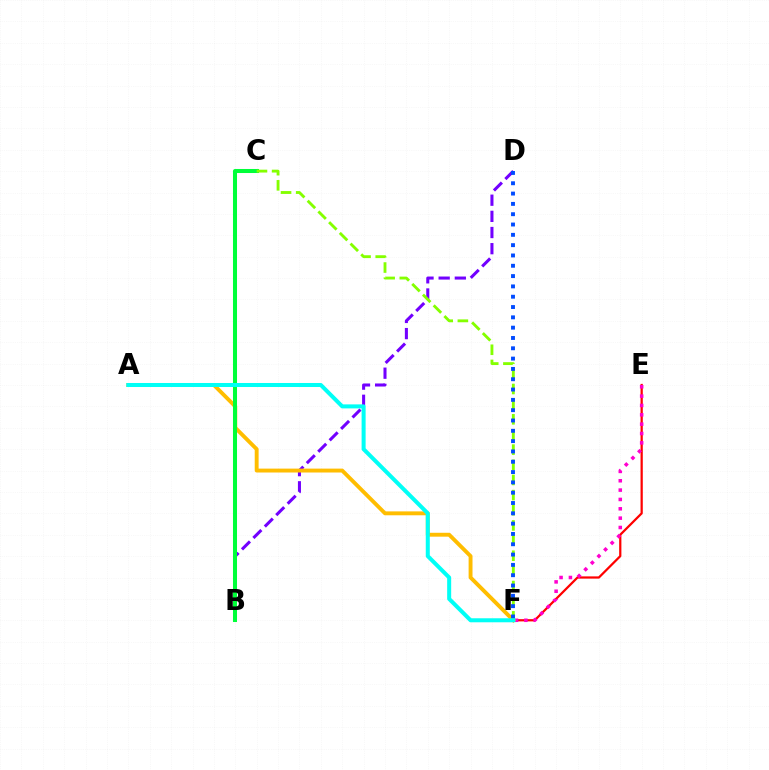{('E', 'F'): [{'color': '#ff0000', 'line_style': 'solid', 'thickness': 1.61}, {'color': '#ff00cf', 'line_style': 'dotted', 'thickness': 2.54}], ('B', 'D'): [{'color': '#7200ff', 'line_style': 'dashed', 'thickness': 2.19}], ('A', 'F'): [{'color': '#ffbd00', 'line_style': 'solid', 'thickness': 2.8}, {'color': '#00fff6', 'line_style': 'solid', 'thickness': 2.89}], ('B', 'C'): [{'color': '#00ff39', 'line_style': 'solid', 'thickness': 2.91}], ('C', 'F'): [{'color': '#84ff00', 'line_style': 'dashed', 'thickness': 2.06}], ('D', 'F'): [{'color': '#004bff', 'line_style': 'dotted', 'thickness': 2.8}]}